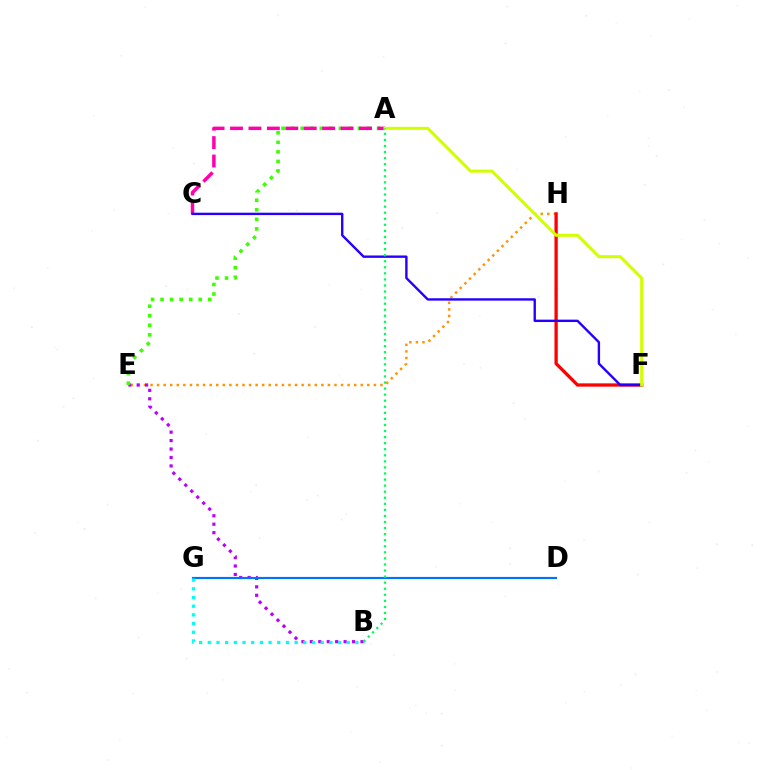{('E', 'H'): [{'color': '#ff9400', 'line_style': 'dotted', 'thickness': 1.78}], ('B', 'E'): [{'color': '#b900ff', 'line_style': 'dotted', 'thickness': 2.29}], ('A', 'E'): [{'color': '#3dff00', 'line_style': 'dotted', 'thickness': 2.59}], ('F', 'H'): [{'color': '#ff0000', 'line_style': 'solid', 'thickness': 2.37}], ('D', 'G'): [{'color': '#0074ff', 'line_style': 'solid', 'thickness': 1.57}], ('A', 'C'): [{'color': '#ff00ac', 'line_style': 'dashed', 'thickness': 2.5}], ('C', 'F'): [{'color': '#2500ff', 'line_style': 'solid', 'thickness': 1.72}], ('B', 'G'): [{'color': '#00fff6', 'line_style': 'dotted', 'thickness': 2.36}], ('A', 'F'): [{'color': '#d1ff00', 'line_style': 'solid', 'thickness': 2.18}], ('A', 'B'): [{'color': '#00ff5c', 'line_style': 'dotted', 'thickness': 1.65}]}